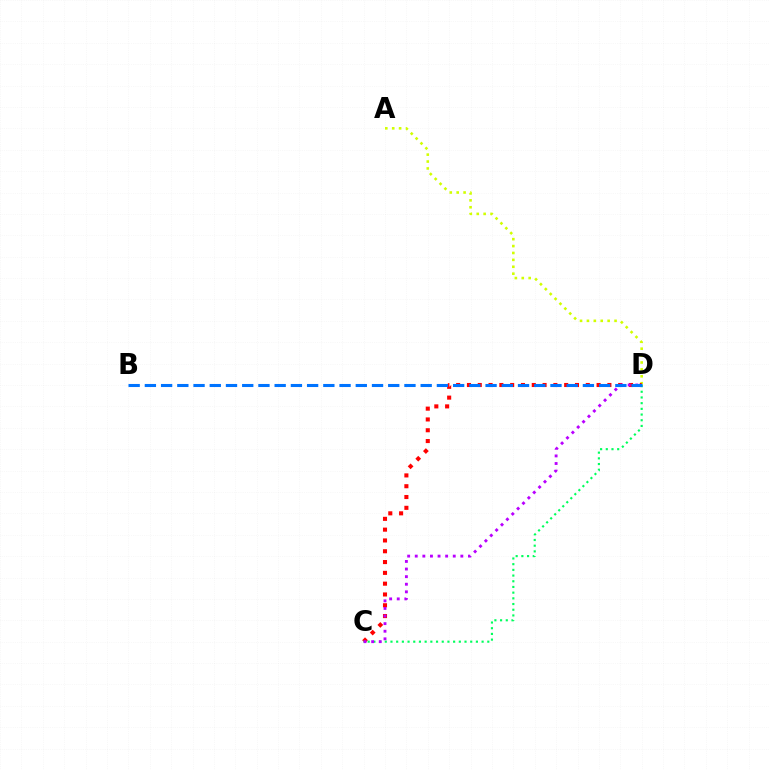{('A', 'D'): [{'color': '#d1ff00', 'line_style': 'dotted', 'thickness': 1.88}], ('C', 'D'): [{'color': '#ff0000', 'line_style': 'dotted', 'thickness': 2.94}, {'color': '#00ff5c', 'line_style': 'dotted', 'thickness': 1.55}, {'color': '#b900ff', 'line_style': 'dotted', 'thickness': 2.06}], ('B', 'D'): [{'color': '#0074ff', 'line_style': 'dashed', 'thickness': 2.2}]}